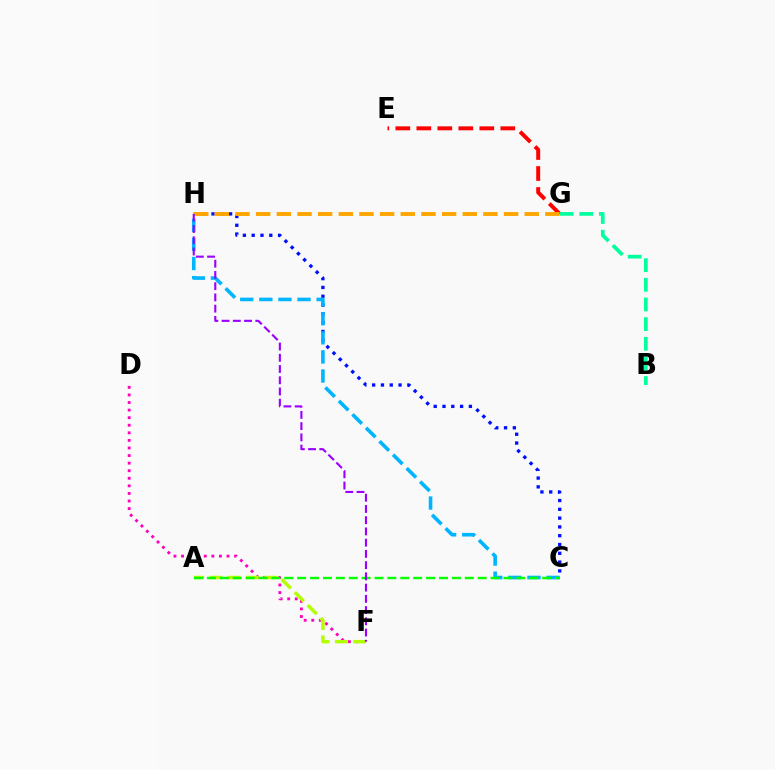{('E', 'G'): [{'color': '#ff0000', 'line_style': 'dashed', 'thickness': 2.85}], ('C', 'H'): [{'color': '#0010ff', 'line_style': 'dotted', 'thickness': 2.39}, {'color': '#00b5ff', 'line_style': 'dashed', 'thickness': 2.59}], ('D', 'F'): [{'color': '#ff00bd', 'line_style': 'dotted', 'thickness': 2.06}], ('G', 'H'): [{'color': '#ffa500', 'line_style': 'dashed', 'thickness': 2.81}], ('A', 'F'): [{'color': '#b3ff00', 'line_style': 'dashed', 'thickness': 2.48}], ('B', 'G'): [{'color': '#00ff9d', 'line_style': 'dashed', 'thickness': 2.67}], ('A', 'C'): [{'color': '#08ff00', 'line_style': 'dashed', 'thickness': 1.75}], ('F', 'H'): [{'color': '#9b00ff', 'line_style': 'dashed', 'thickness': 1.53}]}